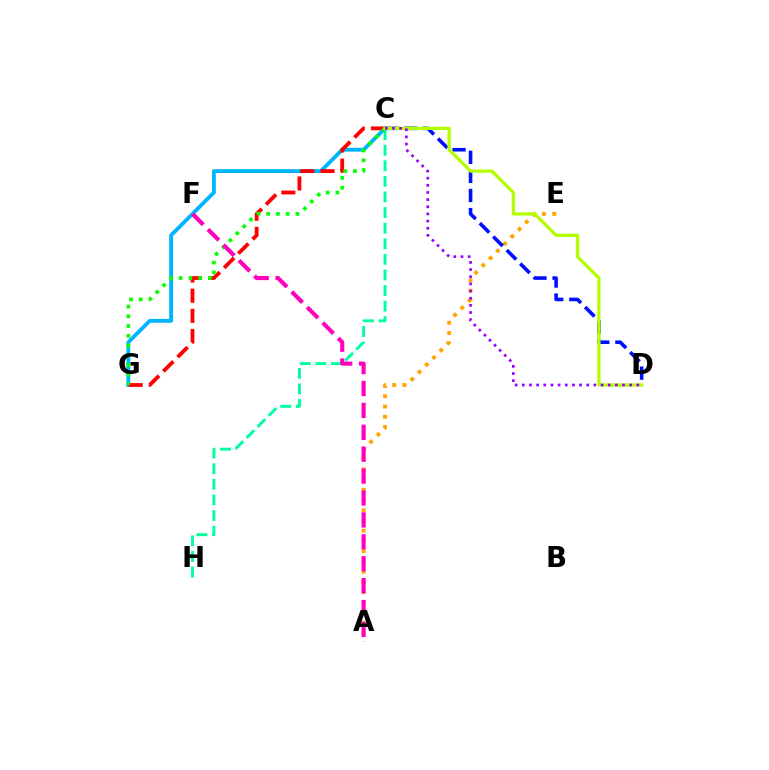{('A', 'E'): [{'color': '#ffa500', 'line_style': 'dotted', 'thickness': 2.78}], ('C', 'D'): [{'color': '#0010ff', 'line_style': 'dashed', 'thickness': 2.59}, {'color': '#b3ff00', 'line_style': 'solid', 'thickness': 2.37}, {'color': '#9b00ff', 'line_style': 'dotted', 'thickness': 1.94}], ('C', 'H'): [{'color': '#00ff9d', 'line_style': 'dashed', 'thickness': 2.12}], ('C', 'G'): [{'color': '#00b5ff', 'line_style': 'solid', 'thickness': 2.77}, {'color': '#ff0000', 'line_style': 'dashed', 'thickness': 2.74}, {'color': '#08ff00', 'line_style': 'dotted', 'thickness': 2.65}], ('A', 'F'): [{'color': '#ff00bd', 'line_style': 'dashed', 'thickness': 2.98}]}